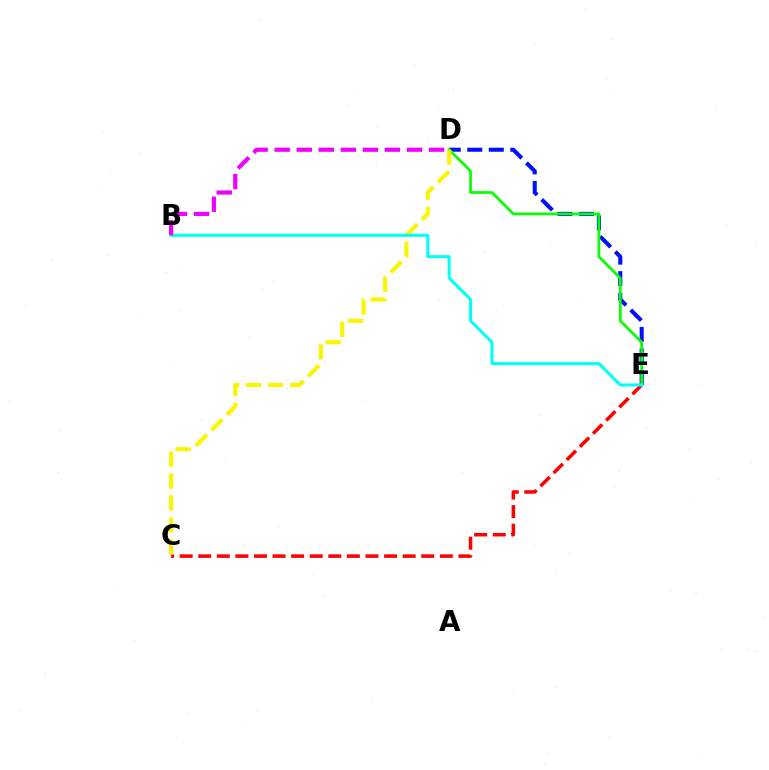{('D', 'E'): [{'color': '#0010ff', 'line_style': 'dashed', 'thickness': 2.93}, {'color': '#08ff00', 'line_style': 'solid', 'thickness': 1.96}], ('C', 'E'): [{'color': '#ff0000', 'line_style': 'dashed', 'thickness': 2.52}], ('C', 'D'): [{'color': '#fcf500', 'line_style': 'dashed', 'thickness': 2.98}], ('B', 'E'): [{'color': '#00fff6', 'line_style': 'solid', 'thickness': 2.18}], ('B', 'D'): [{'color': '#ee00ff', 'line_style': 'dashed', 'thickness': 3.0}]}